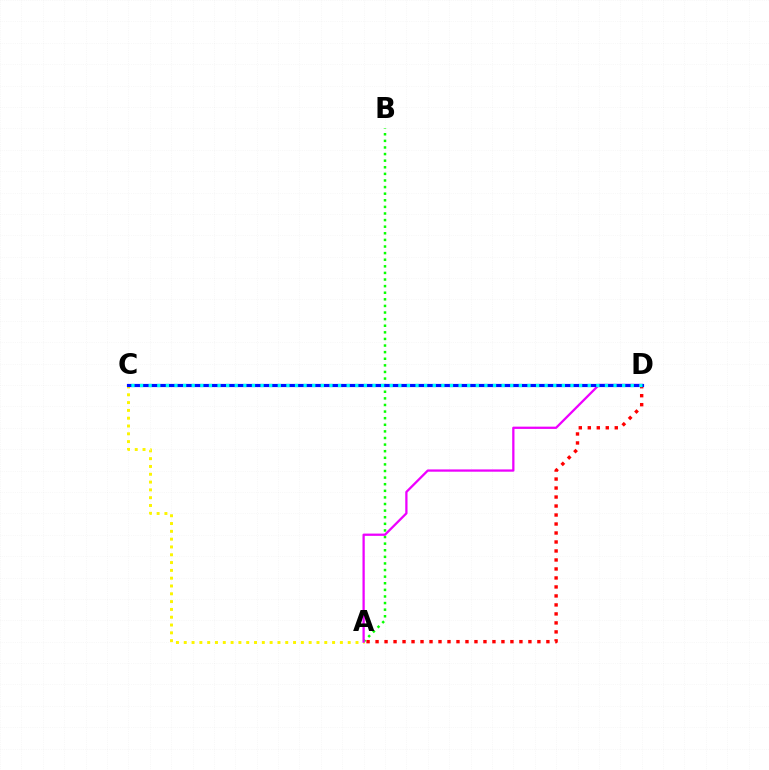{('A', 'D'): [{'color': '#ff0000', 'line_style': 'dotted', 'thickness': 2.44}, {'color': '#ee00ff', 'line_style': 'solid', 'thickness': 1.64}], ('A', 'B'): [{'color': '#08ff00', 'line_style': 'dotted', 'thickness': 1.79}], ('A', 'C'): [{'color': '#fcf500', 'line_style': 'dotted', 'thickness': 2.12}], ('C', 'D'): [{'color': '#0010ff', 'line_style': 'solid', 'thickness': 2.28}, {'color': '#00fff6', 'line_style': 'dotted', 'thickness': 2.34}]}